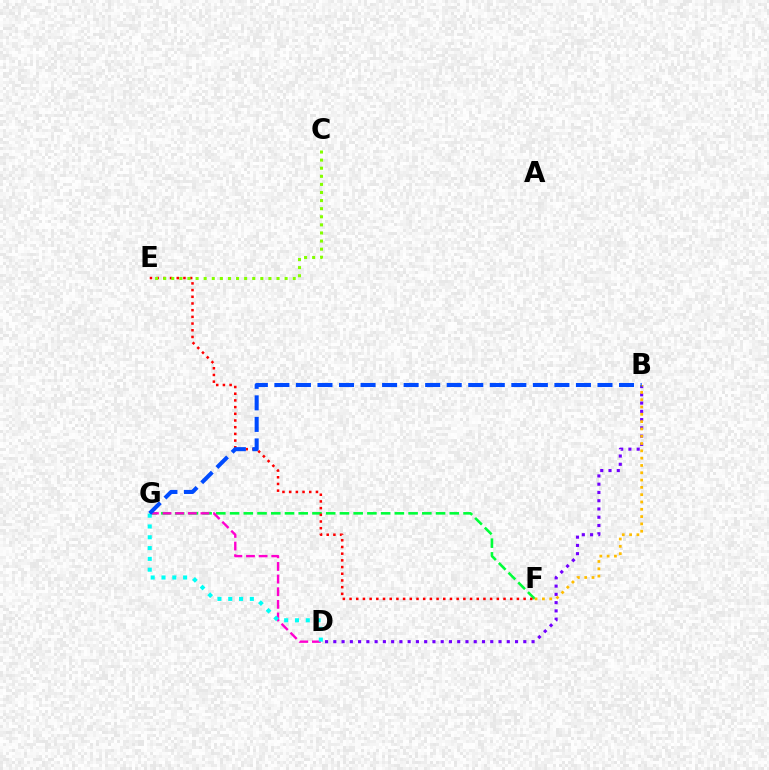{('F', 'G'): [{'color': '#00ff39', 'line_style': 'dashed', 'thickness': 1.87}], ('D', 'G'): [{'color': '#ff00cf', 'line_style': 'dashed', 'thickness': 1.72}, {'color': '#00fff6', 'line_style': 'dotted', 'thickness': 2.93}], ('E', 'F'): [{'color': '#ff0000', 'line_style': 'dotted', 'thickness': 1.82}], ('C', 'E'): [{'color': '#84ff00', 'line_style': 'dotted', 'thickness': 2.2}], ('B', 'D'): [{'color': '#7200ff', 'line_style': 'dotted', 'thickness': 2.24}], ('B', 'F'): [{'color': '#ffbd00', 'line_style': 'dotted', 'thickness': 1.98}], ('B', 'G'): [{'color': '#004bff', 'line_style': 'dashed', 'thickness': 2.93}]}